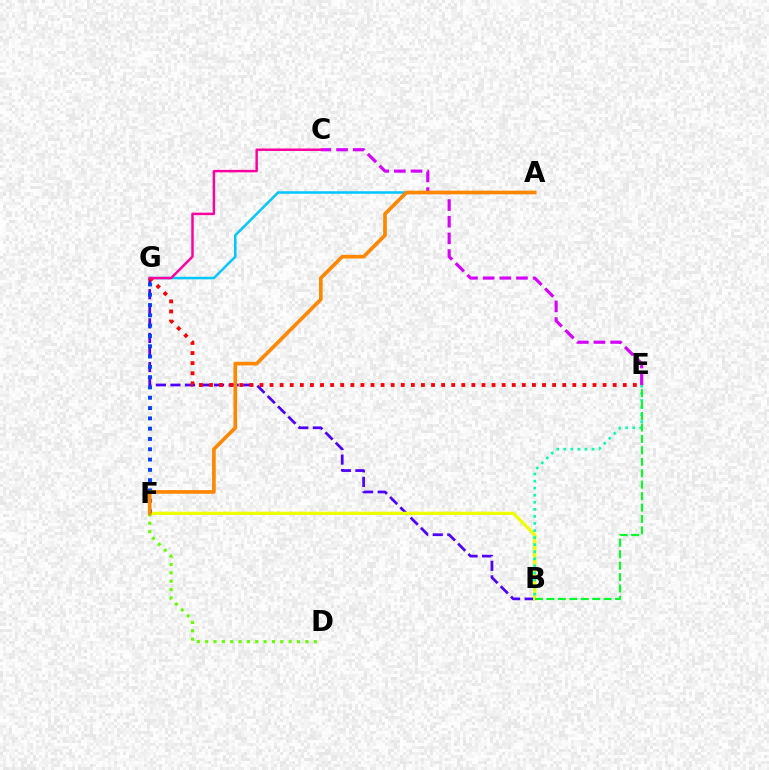{('B', 'G'): [{'color': '#4f00ff', 'line_style': 'dashed', 'thickness': 1.98}], ('B', 'F'): [{'color': '#eeff00', 'line_style': 'solid', 'thickness': 2.3}], ('D', 'F'): [{'color': '#66ff00', 'line_style': 'dotted', 'thickness': 2.27}], ('A', 'G'): [{'color': '#00c7ff', 'line_style': 'solid', 'thickness': 1.81}], ('F', 'G'): [{'color': '#003fff', 'line_style': 'dotted', 'thickness': 2.8}], ('B', 'E'): [{'color': '#00ffaf', 'line_style': 'dotted', 'thickness': 1.92}, {'color': '#00ff27', 'line_style': 'dashed', 'thickness': 1.55}], ('C', 'E'): [{'color': '#d600ff', 'line_style': 'dashed', 'thickness': 2.26}], ('A', 'F'): [{'color': '#ff8800', 'line_style': 'solid', 'thickness': 2.64}], ('E', 'G'): [{'color': '#ff0000', 'line_style': 'dotted', 'thickness': 2.74}], ('C', 'G'): [{'color': '#ff00a0', 'line_style': 'solid', 'thickness': 1.78}]}